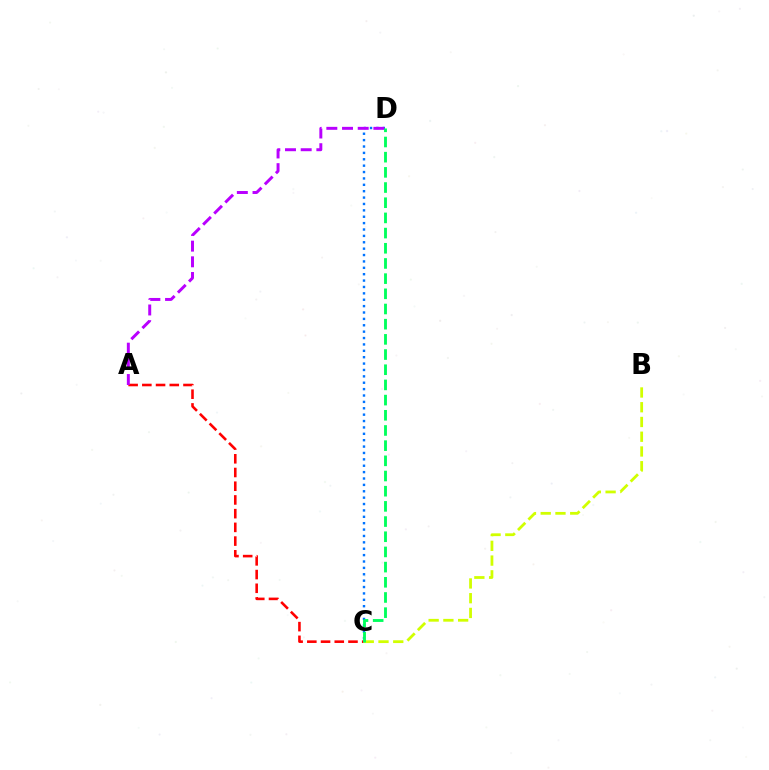{('A', 'C'): [{'color': '#ff0000', 'line_style': 'dashed', 'thickness': 1.86}], ('C', 'D'): [{'color': '#0074ff', 'line_style': 'dotted', 'thickness': 1.73}, {'color': '#00ff5c', 'line_style': 'dashed', 'thickness': 2.06}], ('B', 'C'): [{'color': '#d1ff00', 'line_style': 'dashed', 'thickness': 2.0}], ('A', 'D'): [{'color': '#b900ff', 'line_style': 'dashed', 'thickness': 2.13}]}